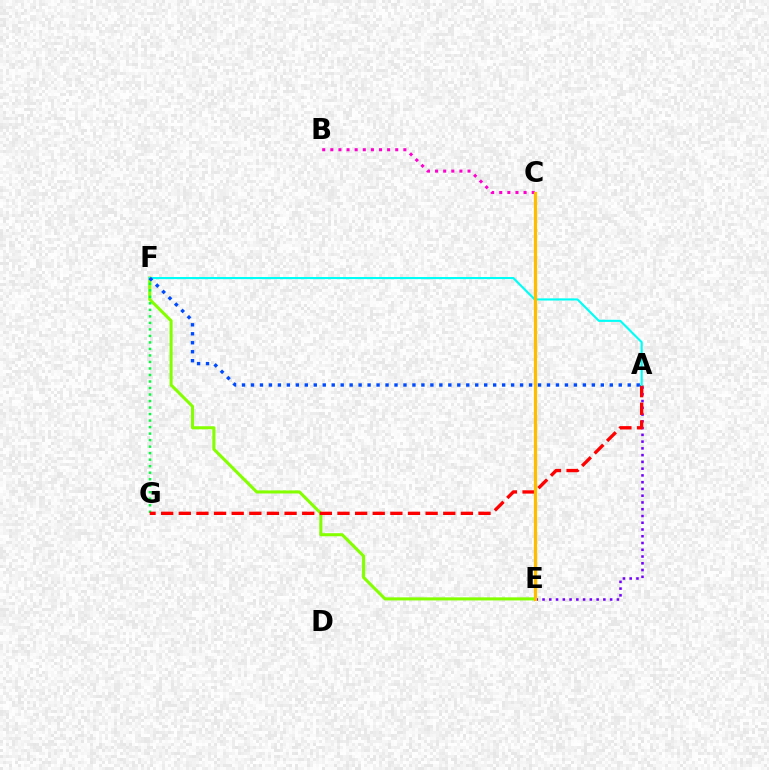{('B', 'C'): [{'color': '#ff00cf', 'line_style': 'dotted', 'thickness': 2.2}], ('E', 'F'): [{'color': '#84ff00', 'line_style': 'solid', 'thickness': 2.21}], ('A', 'E'): [{'color': '#7200ff', 'line_style': 'dotted', 'thickness': 1.84}], ('F', 'G'): [{'color': '#00ff39', 'line_style': 'dotted', 'thickness': 1.77}], ('A', 'G'): [{'color': '#ff0000', 'line_style': 'dashed', 'thickness': 2.4}], ('A', 'F'): [{'color': '#00fff6', 'line_style': 'solid', 'thickness': 1.53}, {'color': '#004bff', 'line_style': 'dotted', 'thickness': 2.44}], ('C', 'E'): [{'color': '#ffbd00', 'line_style': 'solid', 'thickness': 2.32}]}